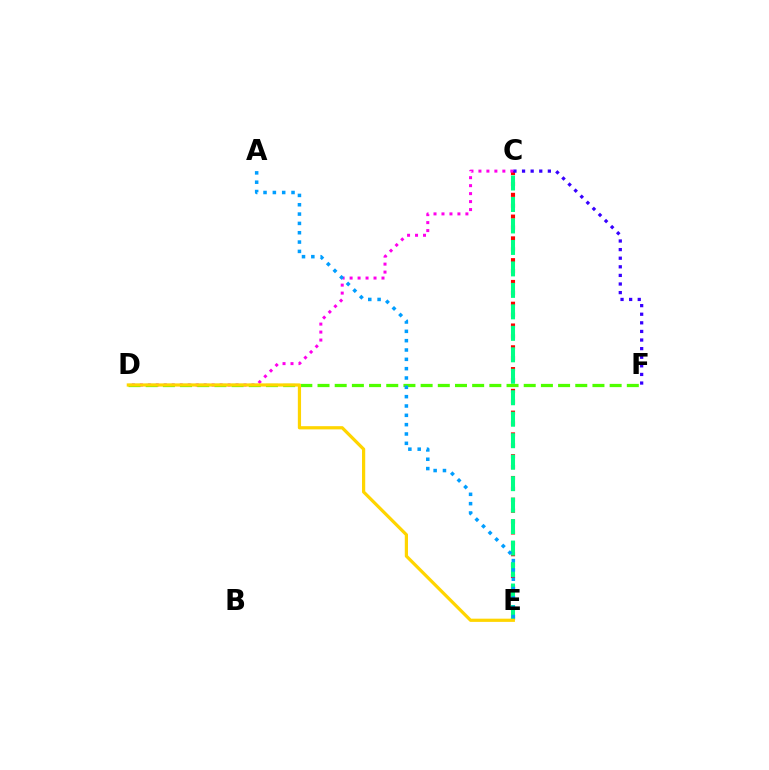{('C', 'E'): [{'color': '#ff0000', 'line_style': 'dotted', 'thickness': 2.96}, {'color': '#00ff86', 'line_style': 'dashed', 'thickness': 2.92}], ('C', 'D'): [{'color': '#ff00ed', 'line_style': 'dotted', 'thickness': 2.17}], ('D', 'F'): [{'color': '#4fff00', 'line_style': 'dashed', 'thickness': 2.33}], ('D', 'E'): [{'color': '#ffd500', 'line_style': 'solid', 'thickness': 2.32}], ('C', 'F'): [{'color': '#3700ff', 'line_style': 'dotted', 'thickness': 2.34}], ('A', 'E'): [{'color': '#009eff', 'line_style': 'dotted', 'thickness': 2.54}]}